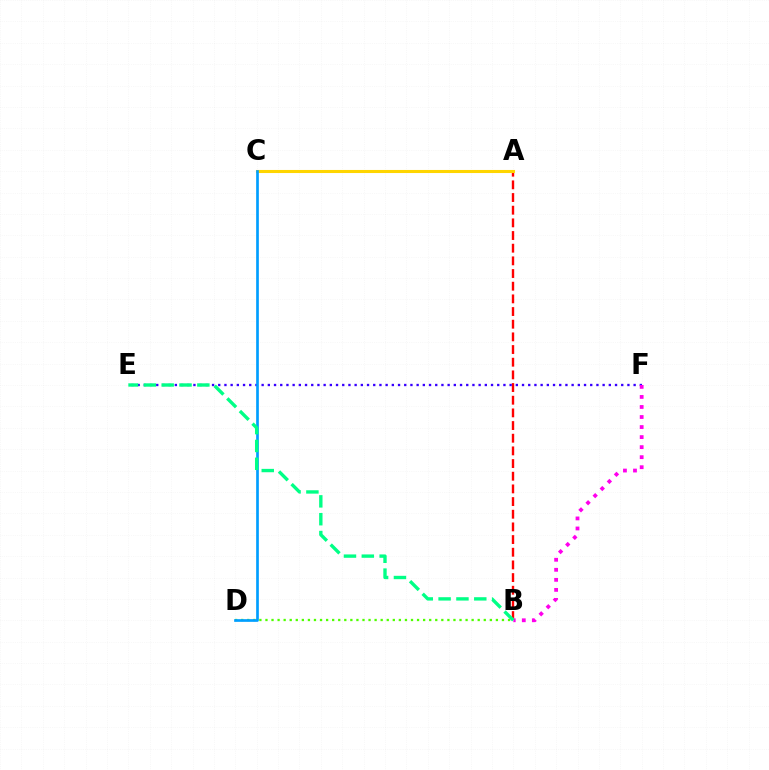{('B', 'D'): [{'color': '#4fff00', 'line_style': 'dotted', 'thickness': 1.65}], ('A', 'B'): [{'color': '#ff0000', 'line_style': 'dashed', 'thickness': 1.72}], ('A', 'C'): [{'color': '#ffd500', 'line_style': 'solid', 'thickness': 2.22}], ('E', 'F'): [{'color': '#3700ff', 'line_style': 'dotted', 'thickness': 1.68}], ('B', 'F'): [{'color': '#ff00ed', 'line_style': 'dotted', 'thickness': 2.73}], ('C', 'D'): [{'color': '#009eff', 'line_style': 'solid', 'thickness': 1.93}], ('B', 'E'): [{'color': '#00ff86', 'line_style': 'dashed', 'thickness': 2.42}]}